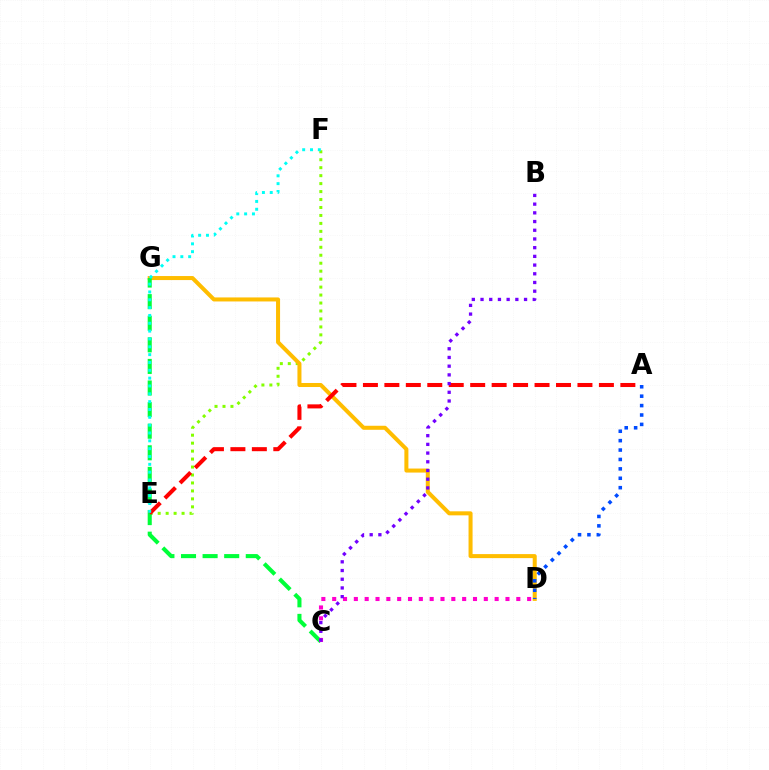{('E', 'F'): [{'color': '#84ff00', 'line_style': 'dotted', 'thickness': 2.16}, {'color': '#00fff6', 'line_style': 'dotted', 'thickness': 2.13}], ('D', 'G'): [{'color': '#ffbd00', 'line_style': 'solid', 'thickness': 2.9}], ('C', 'G'): [{'color': '#00ff39', 'line_style': 'dashed', 'thickness': 2.93}], ('A', 'E'): [{'color': '#ff0000', 'line_style': 'dashed', 'thickness': 2.91}], ('C', 'D'): [{'color': '#ff00cf', 'line_style': 'dotted', 'thickness': 2.94}], ('B', 'C'): [{'color': '#7200ff', 'line_style': 'dotted', 'thickness': 2.37}], ('A', 'D'): [{'color': '#004bff', 'line_style': 'dotted', 'thickness': 2.56}]}